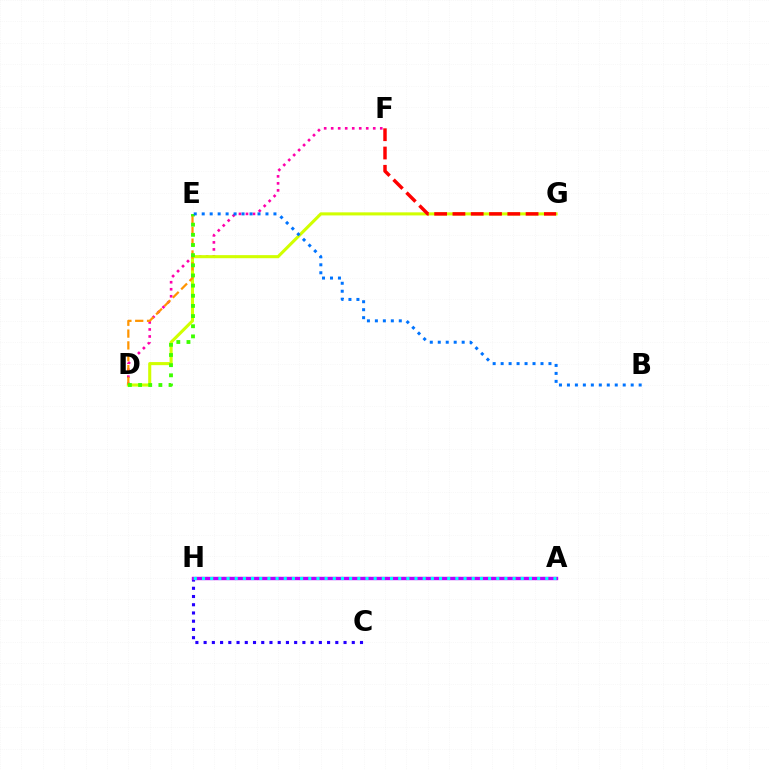{('D', 'F'): [{'color': '#ff00ac', 'line_style': 'dotted', 'thickness': 1.9}], ('A', 'H'): [{'color': '#00ff5c', 'line_style': 'dotted', 'thickness': 1.52}, {'color': '#b900ff', 'line_style': 'solid', 'thickness': 2.44}, {'color': '#00fff6', 'line_style': 'dotted', 'thickness': 2.22}], ('C', 'H'): [{'color': '#2500ff', 'line_style': 'dotted', 'thickness': 2.24}], ('D', 'G'): [{'color': '#d1ff00', 'line_style': 'solid', 'thickness': 2.22}], ('D', 'E'): [{'color': '#ff9400', 'line_style': 'dashed', 'thickness': 1.61}, {'color': '#3dff00', 'line_style': 'dotted', 'thickness': 2.76}], ('F', 'G'): [{'color': '#ff0000', 'line_style': 'dashed', 'thickness': 2.48}], ('B', 'E'): [{'color': '#0074ff', 'line_style': 'dotted', 'thickness': 2.17}]}